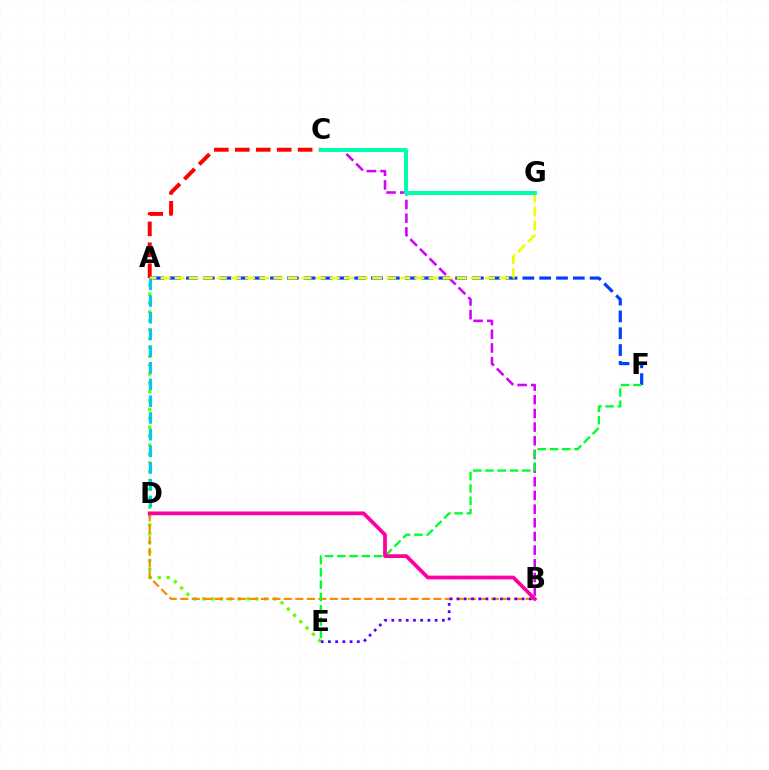{('A', 'C'): [{'color': '#ff0000', 'line_style': 'dashed', 'thickness': 2.85}], ('A', 'F'): [{'color': '#003fff', 'line_style': 'dashed', 'thickness': 2.29}], ('A', 'E'): [{'color': '#66ff00', 'line_style': 'dotted', 'thickness': 2.41}], ('B', 'D'): [{'color': '#ff8800', 'line_style': 'dashed', 'thickness': 1.56}, {'color': '#ff00a0', 'line_style': 'solid', 'thickness': 2.71}], ('B', 'C'): [{'color': '#d600ff', 'line_style': 'dashed', 'thickness': 1.86}], ('A', 'G'): [{'color': '#eeff00', 'line_style': 'dashed', 'thickness': 1.92}], ('C', 'G'): [{'color': '#00ffaf', 'line_style': 'solid', 'thickness': 2.85}], ('A', 'D'): [{'color': '#00c7ff', 'line_style': 'dashed', 'thickness': 2.27}], ('E', 'F'): [{'color': '#00ff27', 'line_style': 'dashed', 'thickness': 1.67}], ('B', 'E'): [{'color': '#4f00ff', 'line_style': 'dotted', 'thickness': 1.96}]}